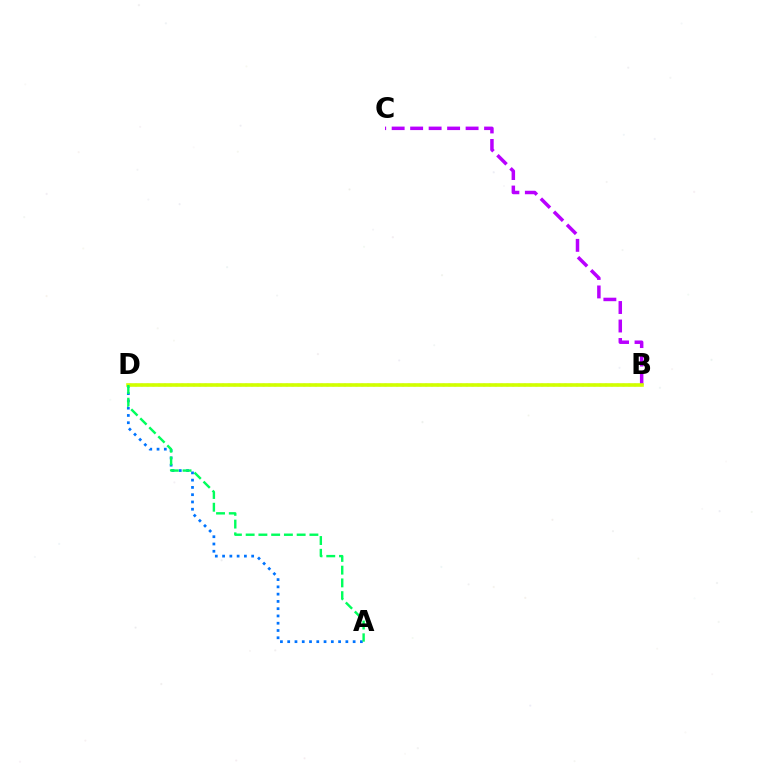{('A', 'D'): [{'color': '#0074ff', 'line_style': 'dotted', 'thickness': 1.98}, {'color': '#00ff5c', 'line_style': 'dashed', 'thickness': 1.73}], ('B', 'D'): [{'color': '#ff0000', 'line_style': 'dotted', 'thickness': 1.58}, {'color': '#d1ff00', 'line_style': 'solid', 'thickness': 2.6}], ('B', 'C'): [{'color': '#b900ff', 'line_style': 'dashed', 'thickness': 2.51}]}